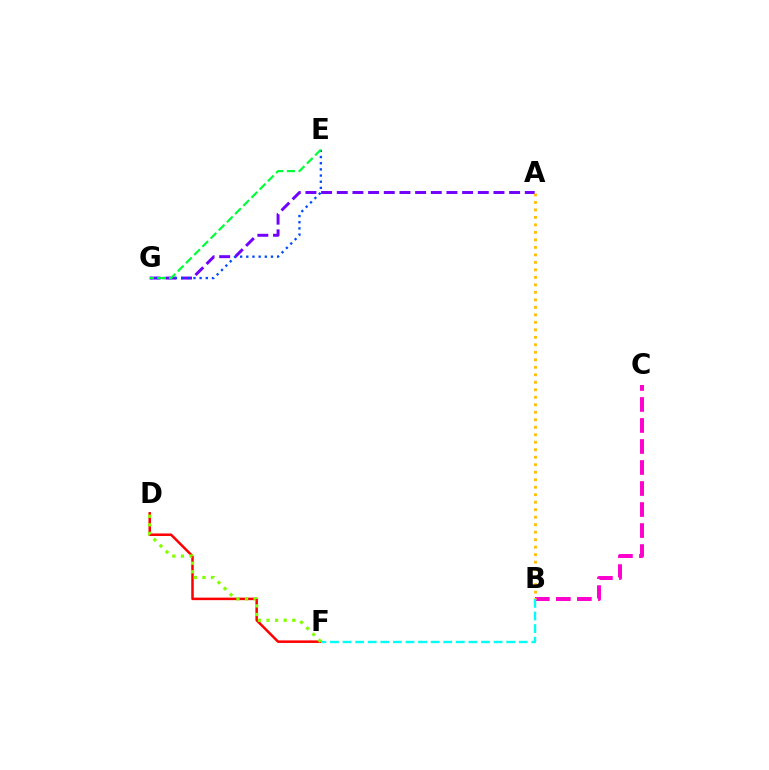{('A', 'G'): [{'color': '#7200ff', 'line_style': 'dashed', 'thickness': 2.13}], ('D', 'F'): [{'color': '#ff0000', 'line_style': 'solid', 'thickness': 1.82}, {'color': '#84ff00', 'line_style': 'dotted', 'thickness': 2.33}], ('E', 'G'): [{'color': '#004bff', 'line_style': 'dotted', 'thickness': 1.68}, {'color': '#00ff39', 'line_style': 'dashed', 'thickness': 1.57}], ('B', 'C'): [{'color': '#ff00cf', 'line_style': 'dashed', 'thickness': 2.85}], ('A', 'B'): [{'color': '#ffbd00', 'line_style': 'dotted', 'thickness': 2.04}], ('B', 'F'): [{'color': '#00fff6', 'line_style': 'dashed', 'thickness': 1.71}]}